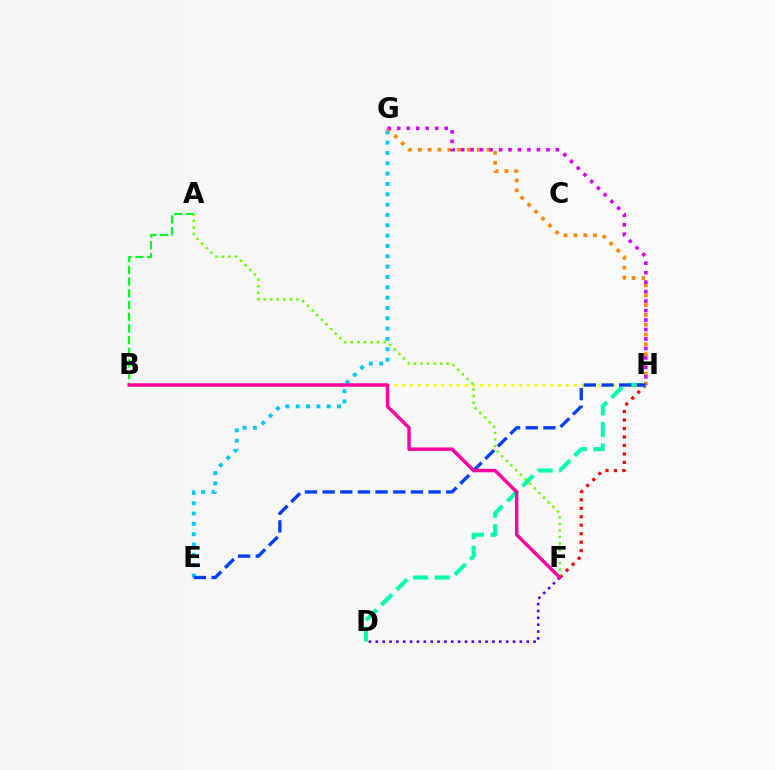{('E', 'G'): [{'color': '#00c7ff', 'line_style': 'dotted', 'thickness': 2.81}], ('D', 'H'): [{'color': '#00ffaf', 'line_style': 'dashed', 'thickness': 2.93}], ('G', 'H'): [{'color': '#ff8800', 'line_style': 'dotted', 'thickness': 2.67}, {'color': '#d600ff', 'line_style': 'dotted', 'thickness': 2.57}], ('F', 'H'): [{'color': '#ff0000', 'line_style': 'dotted', 'thickness': 2.3}], ('B', 'H'): [{'color': '#eeff00', 'line_style': 'dotted', 'thickness': 2.12}], ('E', 'H'): [{'color': '#003fff', 'line_style': 'dashed', 'thickness': 2.4}], ('A', 'B'): [{'color': '#00ff27', 'line_style': 'dashed', 'thickness': 1.59}], ('A', 'F'): [{'color': '#66ff00', 'line_style': 'dotted', 'thickness': 1.78}], ('D', 'F'): [{'color': '#4f00ff', 'line_style': 'dotted', 'thickness': 1.86}], ('B', 'F'): [{'color': '#ff00a0', 'line_style': 'solid', 'thickness': 2.49}]}